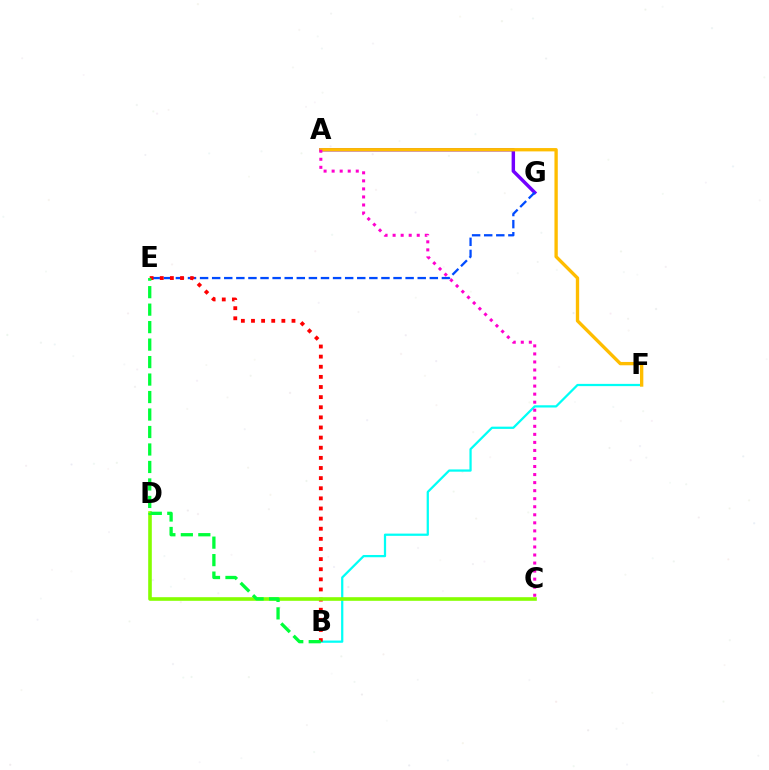{('A', 'G'): [{'color': '#7200ff', 'line_style': 'solid', 'thickness': 2.48}], ('B', 'F'): [{'color': '#00fff6', 'line_style': 'solid', 'thickness': 1.62}], ('E', 'G'): [{'color': '#004bff', 'line_style': 'dashed', 'thickness': 1.64}], ('A', 'F'): [{'color': '#ffbd00', 'line_style': 'solid', 'thickness': 2.4}], ('B', 'E'): [{'color': '#ff0000', 'line_style': 'dotted', 'thickness': 2.75}, {'color': '#00ff39', 'line_style': 'dashed', 'thickness': 2.37}], ('A', 'C'): [{'color': '#ff00cf', 'line_style': 'dotted', 'thickness': 2.19}], ('C', 'D'): [{'color': '#84ff00', 'line_style': 'solid', 'thickness': 2.6}]}